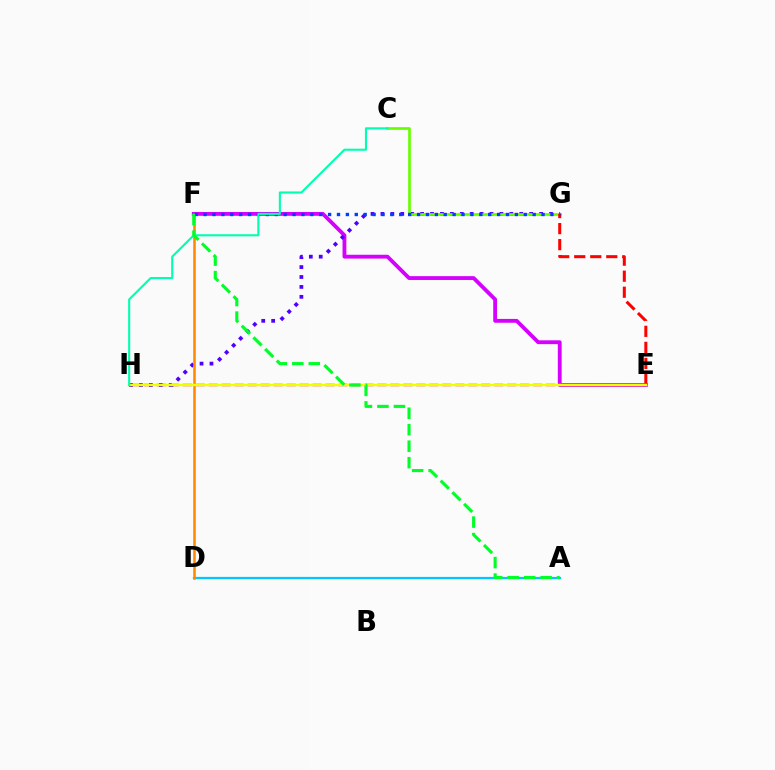{('A', 'D'): [{'color': '#00c7ff', 'line_style': 'solid', 'thickness': 1.6}], ('E', 'F'): [{'color': '#d600ff', 'line_style': 'solid', 'thickness': 2.75}], ('E', 'H'): [{'color': '#ff00a0', 'line_style': 'dashed', 'thickness': 1.76}, {'color': '#eeff00', 'line_style': 'solid', 'thickness': 1.74}], ('G', 'H'): [{'color': '#4f00ff', 'line_style': 'dotted', 'thickness': 2.69}], ('C', 'G'): [{'color': '#66ff00', 'line_style': 'solid', 'thickness': 1.93}], ('E', 'G'): [{'color': '#ff0000', 'line_style': 'dashed', 'thickness': 2.18}], ('D', 'F'): [{'color': '#ff8800', 'line_style': 'solid', 'thickness': 1.81}], ('F', 'G'): [{'color': '#003fff', 'line_style': 'dotted', 'thickness': 2.42}], ('C', 'H'): [{'color': '#00ffaf', 'line_style': 'solid', 'thickness': 1.51}], ('A', 'F'): [{'color': '#00ff27', 'line_style': 'dashed', 'thickness': 2.24}]}